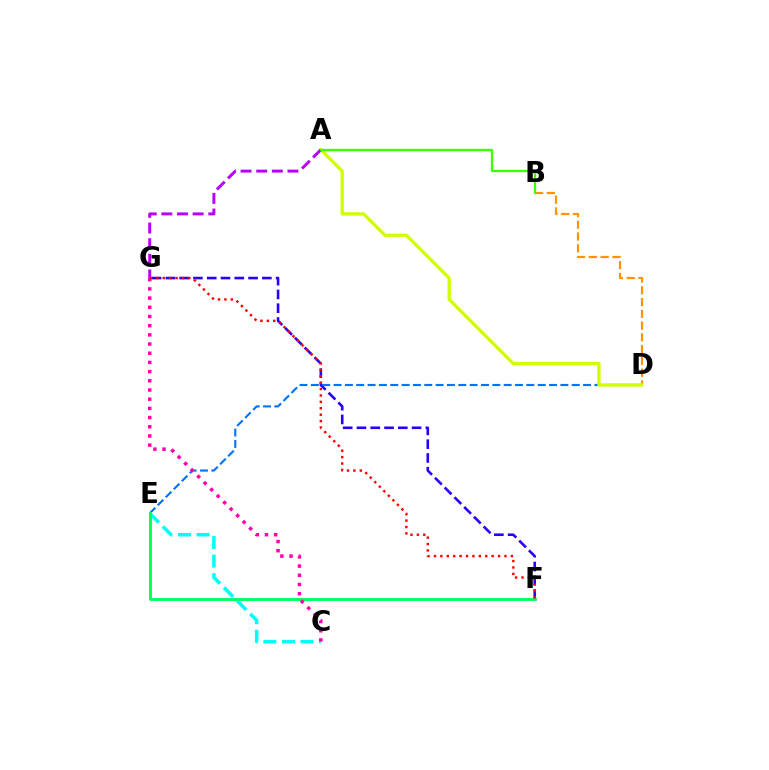{('B', 'D'): [{'color': '#ff9400', 'line_style': 'dashed', 'thickness': 1.6}], ('F', 'G'): [{'color': '#2500ff', 'line_style': 'dashed', 'thickness': 1.87}, {'color': '#ff0000', 'line_style': 'dotted', 'thickness': 1.74}], ('D', 'E'): [{'color': '#0074ff', 'line_style': 'dashed', 'thickness': 1.54}], ('C', 'E'): [{'color': '#00fff6', 'line_style': 'dashed', 'thickness': 2.52}], ('A', 'D'): [{'color': '#d1ff00', 'line_style': 'solid', 'thickness': 2.4}], ('E', 'F'): [{'color': '#00ff5c', 'line_style': 'solid', 'thickness': 2.06}], ('A', 'G'): [{'color': '#b900ff', 'line_style': 'dashed', 'thickness': 2.12}], ('C', 'G'): [{'color': '#ff00ac', 'line_style': 'dotted', 'thickness': 2.5}], ('A', 'B'): [{'color': '#3dff00', 'line_style': 'solid', 'thickness': 1.66}]}